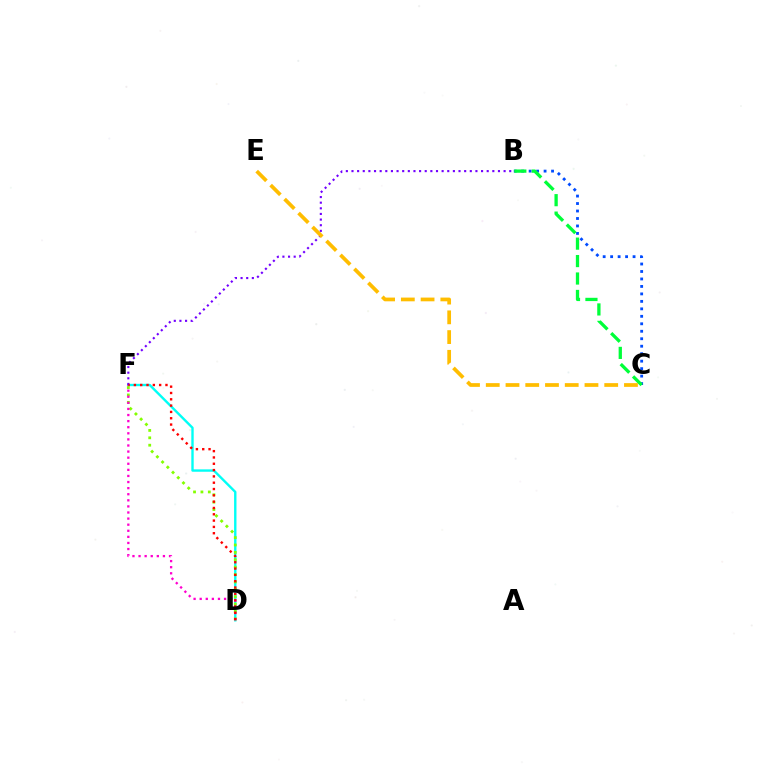{('D', 'F'): [{'color': '#00fff6', 'line_style': 'solid', 'thickness': 1.72}, {'color': '#84ff00', 'line_style': 'dotted', 'thickness': 2.01}, {'color': '#ff00cf', 'line_style': 'dotted', 'thickness': 1.66}, {'color': '#ff0000', 'line_style': 'dotted', 'thickness': 1.72}], ('B', 'C'): [{'color': '#004bff', 'line_style': 'dotted', 'thickness': 2.03}, {'color': '#00ff39', 'line_style': 'dashed', 'thickness': 2.37}], ('B', 'F'): [{'color': '#7200ff', 'line_style': 'dotted', 'thickness': 1.53}], ('C', 'E'): [{'color': '#ffbd00', 'line_style': 'dashed', 'thickness': 2.68}]}